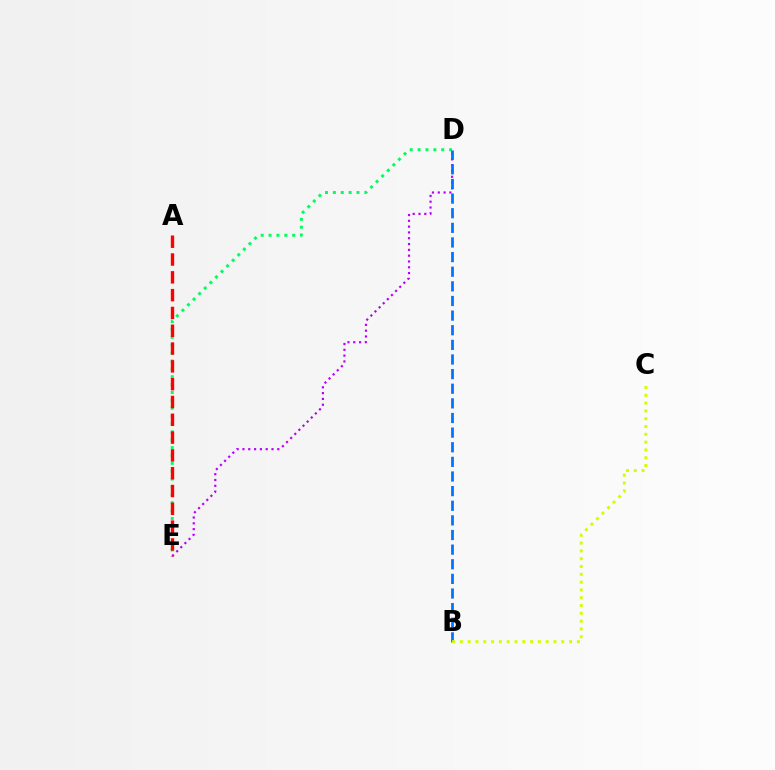{('D', 'E'): [{'color': '#00ff5c', 'line_style': 'dotted', 'thickness': 2.14}, {'color': '#b900ff', 'line_style': 'dotted', 'thickness': 1.58}], ('A', 'E'): [{'color': '#ff0000', 'line_style': 'dashed', 'thickness': 2.42}], ('B', 'D'): [{'color': '#0074ff', 'line_style': 'dashed', 'thickness': 1.99}], ('B', 'C'): [{'color': '#d1ff00', 'line_style': 'dotted', 'thickness': 2.12}]}